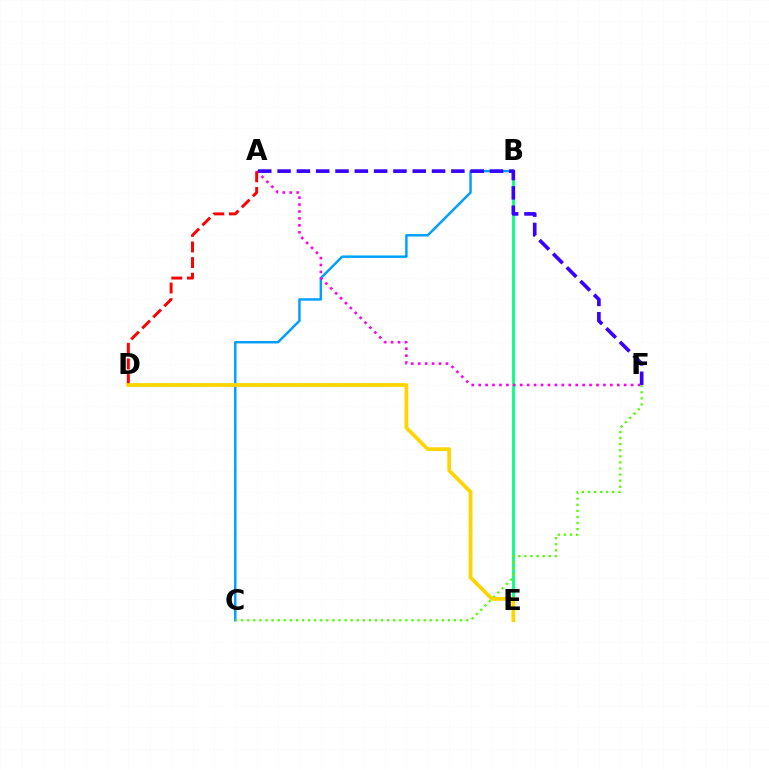{('B', 'E'): [{'color': '#00ff86', 'line_style': 'solid', 'thickness': 2.01}], ('B', 'C'): [{'color': '#009eff', 'line_style': 'solid', 'thickness': 1.77}], ('A', 'F'): [{'color': '#ff00ed', 'line_style': 'dotted', 'thickness': 1.88}, {'color': '#3700ff', 'line_style': 'dashed', 'thickness': 2.62}], ('A', 'D'): [{'color': '#ff0000', 'line_style': 'dashed', 'thickness': 2.12}], ('C', 'F'): [{'color': '#4fff00', 'line_style': 'dotted', 'thickness': 1.65}], ('D', 'E'): [{'color': '#ffd500', 'line_style': 'solid', 'thickness': 2.7}]}